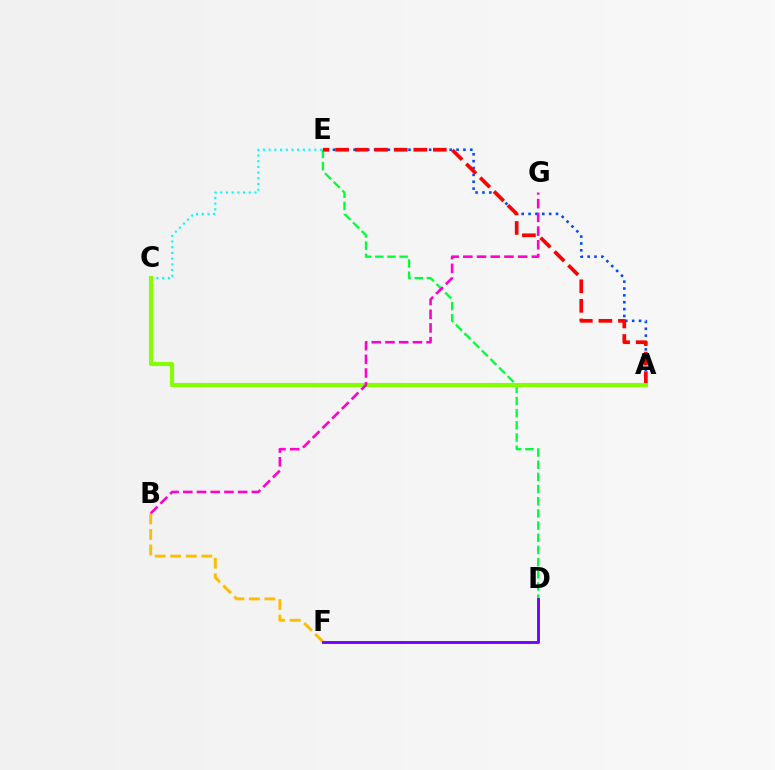{('B', 'F'): [{'color': '#ffbd00', 'line_style': 'dashed', 'thickness': 2.11}], ('D', 'E'): [{'color': '#00ff39', 'line_style': 'dashed', 'thickness': 1.65}], ('D', 'F'): [{'color': '#7200ff', 'line_style': 'solid', 'thickness': 2.07}], ('C', 'E'): [{'color': '#00fff6', 'line_style': 'dotted', 'thickness': 1.55}], ('A', 'E'): [{'color': '#004bff', 'line_style': 'dotted', 'thickness': 1.87}, {'color': '#ff0000', 'line_style': 'dashed', 'thickness': 2.66}], ('A', 'C'): [{'color': '#84ff00', 'line_style': 'solid', 'thickness': 2.96}], ('B', 'G'): [{'color': '#ff00cf', 'line_style': 'dashed', 'thickness': 1.86}]}